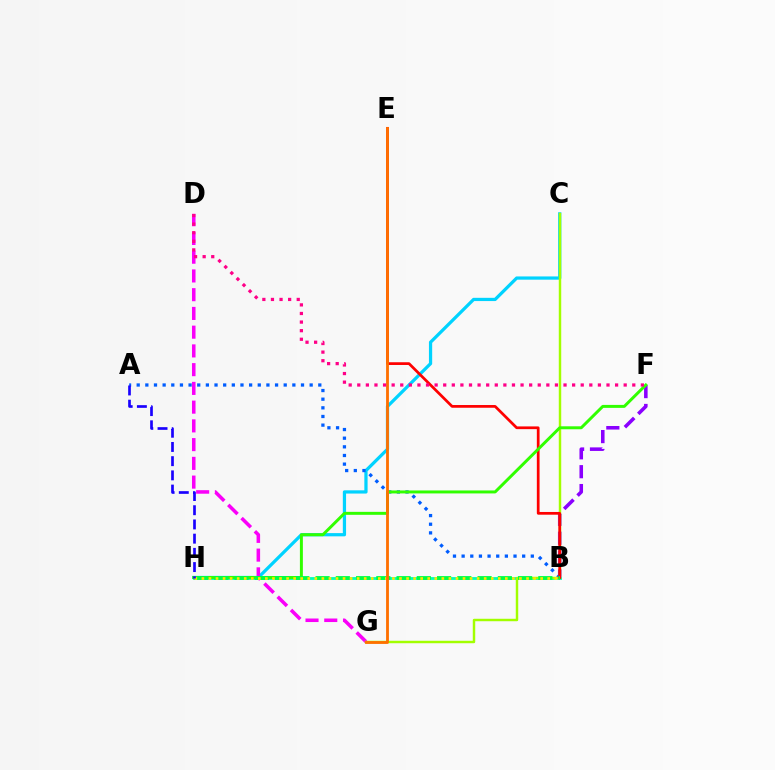{('B', 'F'): [{'color': '#8a00ff', 'line_style': 'dashed', 'thickness': 2.56}], ('B', 'H'): [{'color': '#00ffbb', 'line_style': 'solid', 'thickness': 2.04}, {'color': '#00ff45', 'line_style': 'dashed', 'thickness': 2.75}, {'color': '#ffe600', 'line_style': 'dotted', 'thickness': 1.92}], ('C', 'H'): [{'color': '#00d3ff', 'line_style': 'solid', 'thickness': 2.33}], ('A', 'B'): [{'color': '#005dff', 'line_style': 'dotted', 'thickness': 2.35}], ('D', 'G'): [{'color': '#fa00f9', 'line_style': 'dashed', 'thickness': 2.55}], ('C', 'G'): [{'color': '#a2ff00', 'line_style': 'solid', 'thickness': 1.77}], ('B', 'E'): [{'color': '#ff0000', 'line_style': 'solid', 'thickness': 1.97}], ('F', 'H'): [{'color': '#31ff00', 'line_style': 'solid', 'thickness': 2.13}], ('E', 'G'): [{'color': '#ff7000', 'line_style': 'solid', 'thickness': 2.04}], ('D', 'F'): [{'color': '#ff0088', 'line_style': 'dotted', 'thickness': 2.33}], ('A', 'H'): [{'color': '#1900ff', 'line_style': 'dashed', 'thickness': 1.93}]}